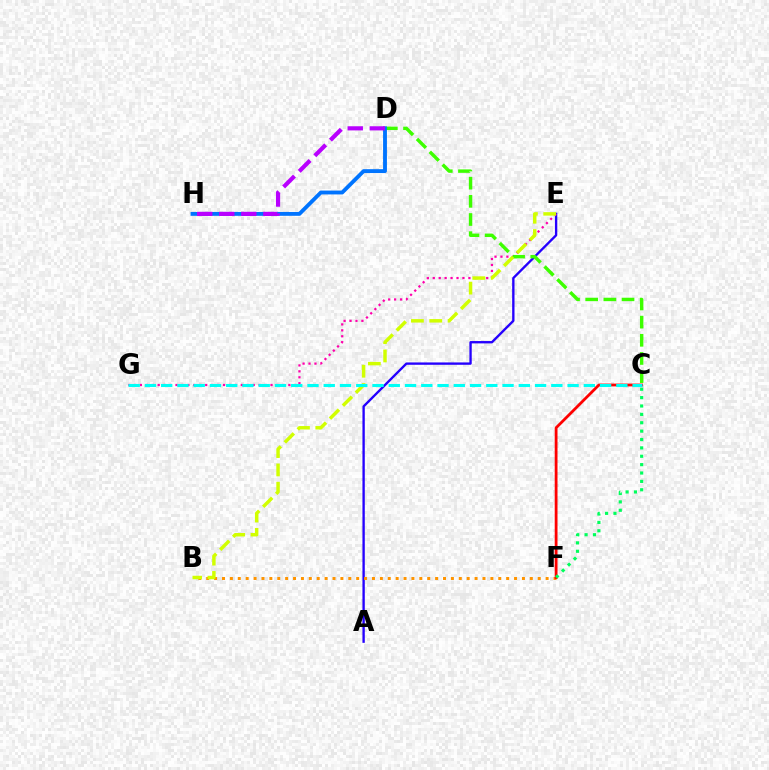{('A', 'E'): [{'color': '#2500ff', 'line_style': 'solid', 'thickness': 1.69}], ('E', 'G'): [{'color': '#ff00ac', 'line_style': 'dotted', 'thickness': 1.61}], ('C', 'D'): [{'color': '#3dff00', 'line_style': 'dashed', 'thickness': 2.47}], ('B', 'F'): [{'color': '#ff9400', 'line_style': 'dotted', 'thickness': 2.14}], ('B', 'E'): [{'color': '#d1ff00', 'line_style': 'dashed', 'thickness': 2.49}], ('D', 'H'): [{'color': '#0074ff', 'line_style': 'solid', 'thickness': 2.78}, {'color': '#b900ff', 'line_style': 'dashed', 'thickness': 3.0}], ('C', 'F'): [{'color': '#ff0000', 'line_style': 'solid', 'thickness': 2.01}, {'color': '#00ff5c', 'line_style': 'dotted', 'thickness': 2.28}], ('C', 'G'): [{'color': '#00fff6', 'line_style': 'dashed', 'thickness': 2.21}]}